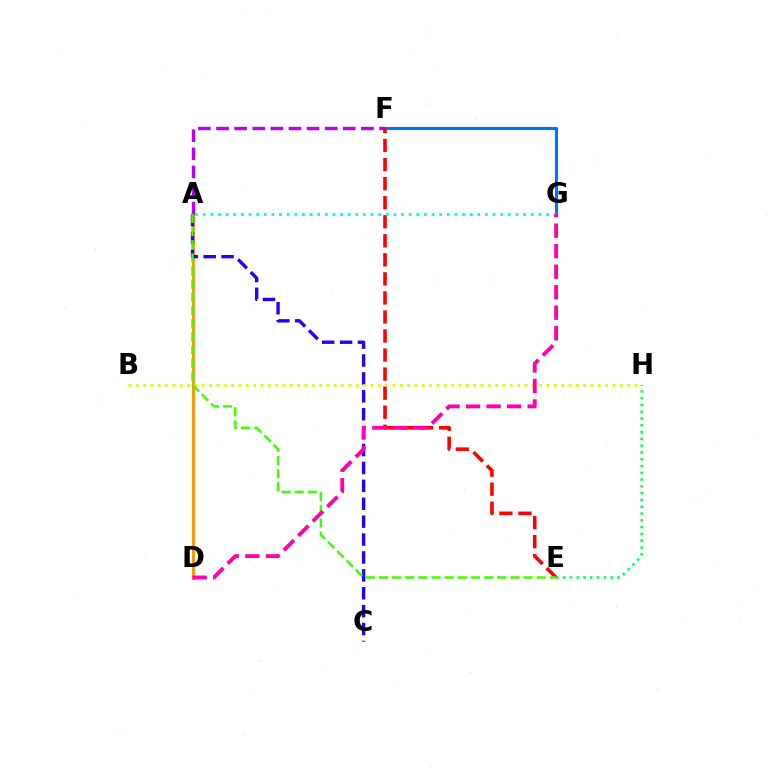{('A', 'D'): [{'color': '#ff9400', 'line_style': 'solid', 'thickness': 2.05}], ('E', 'H'): [{'color': '#00ff5c', 'line_style': 'dotted', 'thickness': 1.84}], ('A', 'F'): [{'color': '#b900ff', 'line_style': 'dashed', 'thickness': 2.46}], ('A', 'C'): [{'color': '#2500ff', 'line_style': 'dashed', 'thickness': 2.43}], ('F', 'G'): [{'color': '#0074ff', 'line_style': 'solid', 'thickness': 2.25}], ('E', 'F'): [{'color': '#ff0000', 'line_style': 'dashed', 'thickness': 2.59}], ('B', 'H'): [{'color': '#d1ff00', 'line_style': 'dotted', 'thickness': 1.99}], ('A', 'E'): [{'color': '#3dff00', 'line_style': 'dashed', 'thickness': 1.79}], ('A', 'G'): [{'color': '#00fff6', 'line_style': 'dotted', 'thickness': 2.07}], ('D', 'G'): [{'color': '#ff00ac', 'line_style': 'dashed', 'thickness': 2.79}]}